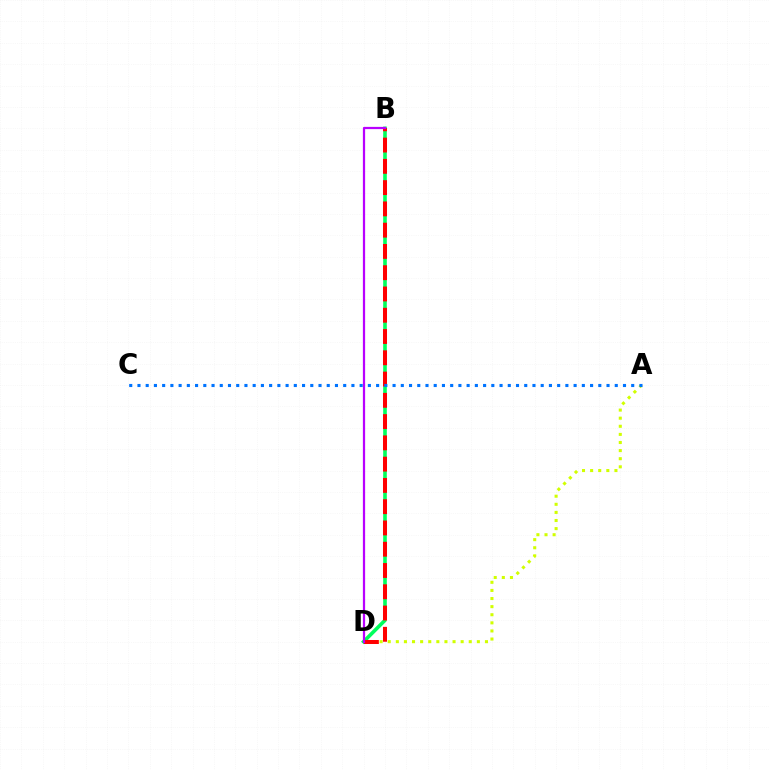{('B', 'D'): [{'color': '#00ff5c', 'line_style': 'solid', 'thickness': 2.61}, {'color': '#ff0000', 'line_style': 'dashed', 'thickness': 2.89}, {'color': '#b900ff', 'line_style': 'solid', 'thickness': 1.61}], ('A', 'D'): [{'color': '#d1ff00', 'line_style': 'dotted', 'thickness': 2.2}], ('A', 'C'): [{'color': '#0074ff', 'line_style': 'dotted', 'thickness': 2.24}]}